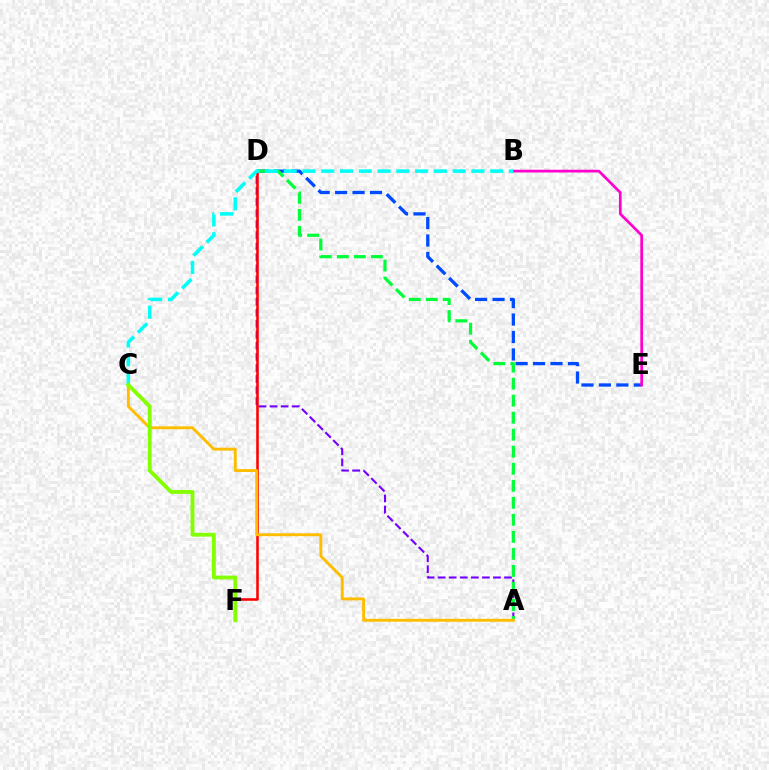{('A', 'D'): [{'color': '#7200ff', 'line_style': 'dashed', 'thickness': 1.5}, {'color': '#00ff39', 'line_style': 'dashed', 'thickness': 2.31}], ('D', 'E'): [{'color': '#004bff', 'line_style': 'dashed', 'thickness': 2.37}], ('D', 'F'): [{'color': '#ff0000', 'line_style': 'solid', 'thickness': 1.85}], ('B', 'E'): [{'color': '#ff00cf', 'line_style': 'solid', 'thickness': 1.96}], ('B', 'C'): [{'color': '#00fff6', 'line_style': 'dashed', 'thickness': 2.55}], ('A', 'C'): [{'color': '#ffbd00', 'line_style': 'solid', 'thickness': 2.09}], ('C', 'F'): [{'color': '#84ff00', 'line_style': 'solid', 'thickness': 2.76}]}